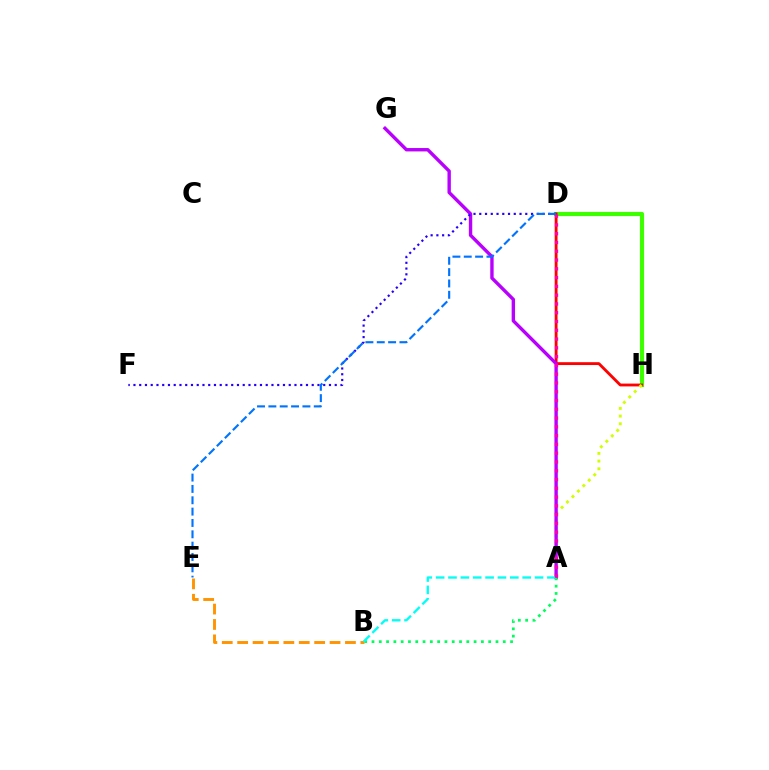{('D', 'H'): [{'color': '#3dff00', 'line_style': 'solid', 'thickness': 2.99}, {'color': '#ff0000', 'line_style': 'solid', 'thickness': 2.05}], ('A', 'H'): [{'color': '#d1ff00', 'line_style': 'dotted', 'thickness': 2.09}], ('A', 'G'): [{'color': '#b900ff', 'line_style': 'solid', 'thickness': 2.43}], ('A', 'B'): [{'color': '#00ff5c', 'line_style': 'dotted', 'thickness': 1.98}, {'color': '#00fff6', 'line_style': 'dashed', 'thickness': 1.68}], ('B', 'E'): [{'color': '#ff9400', 'line_style': 'dashed', 'thickness': 2.09}], ('D', 'F'): [{'color': '#2500ff', 'line_style': 'dotted', 'thickness': 1.56}], ('A', 'D'): [{'color': '#ff00ac', 'line_style': 'dotted', 'thickness': 2.39}], ('D', 'E'): [{'color': '#0074ff', 'line_style': 'dashed', 'thickness': 1.54}]}